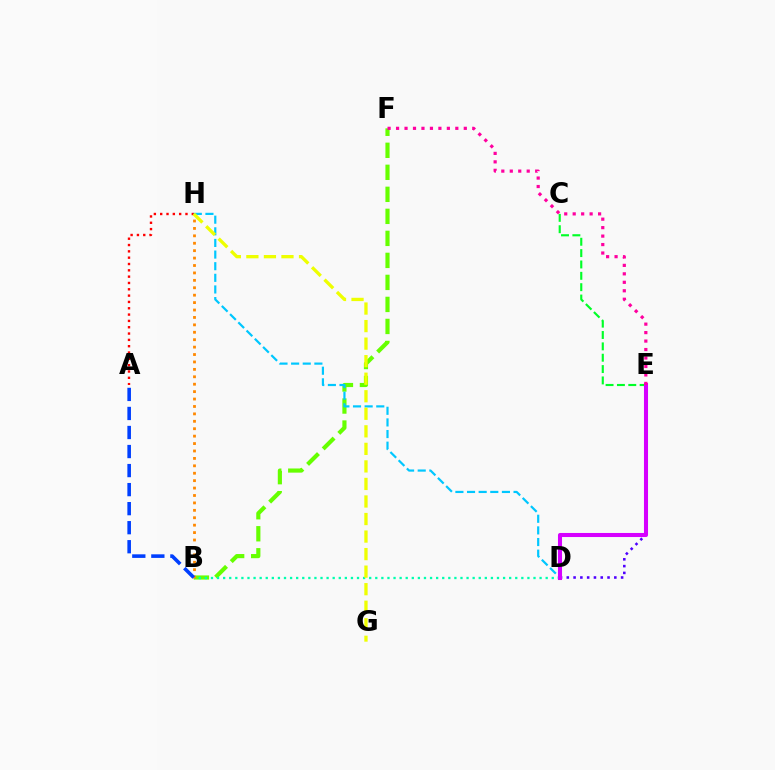{('A', 'H'): [{'color': '#ff0000', 'line_style': 'dotted', 'thickness': 1.72}], ('B', 'F'): [{'color': '#66ff00', 'line_style': 'dashed', 'thickness': 2.99}], ('D', 'E'): [{'color': '#4f00ff', 'line_style': 'dotted', 'thickness': 1.84}, {'color': '#d600ff', 'line_style': 'solid', 'thickness': 2.92}], ('C', 'E'): [{'color': '#00ff27', 'line_style': 'dashed', 'thickness': 1.54}], ('B', 'D'): [{'color': '#00ffaf', 'line_style': 'dotted', 'thickness': 1.65}], ('D', 'H'): [{'color': '#00c7ff', 'line_style': 'dashed', 'thickness': 1.58}], ('B', 'H'): [{'color': '#ff8800', 'line_style': 'dotted', 'thickness': 2.02}], ('E', 'F'): [{'color': '#ff00a0', 'line_style': 'dotted', 'thickness': 2.3}], ('G', 'H'): [{'color': '#eeff00', 'line_style': 'dashed', 'thickness': 2.38}], ('A', 'B'): [{'color': '#003fff', 'line_style': 'dashed', 'thickness': 2.59}]}